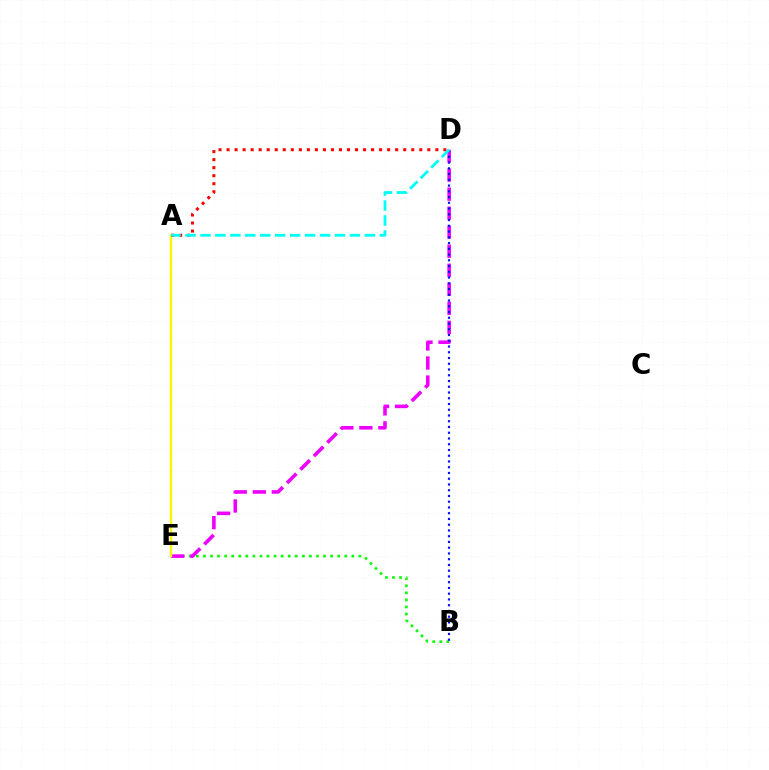{('B', 'E'): [{'color': '#08ff00', 'line_style': 'dotted', 'thickness': 1.92}], ('D', 'E'): [{'color': '#ee00ff', 'line_style': 'dashed', 'thickness': 2.58}], ('A', 'E'): [{'color': '#fcf500', 'line_style': 'solid', 'thickness': 1.74}], ('B', 'D'): [{'color': '#0010ff', 'line_style': 'dotted', 'thickness': 1.56}], ('A', 'D'): [{'color': '#ff0000', 'line_style': 'dotted', 'thickness': 2.18}, {'color': '#00fff6', 'line_style': 'dashed', 'thickness': 2.03}]}